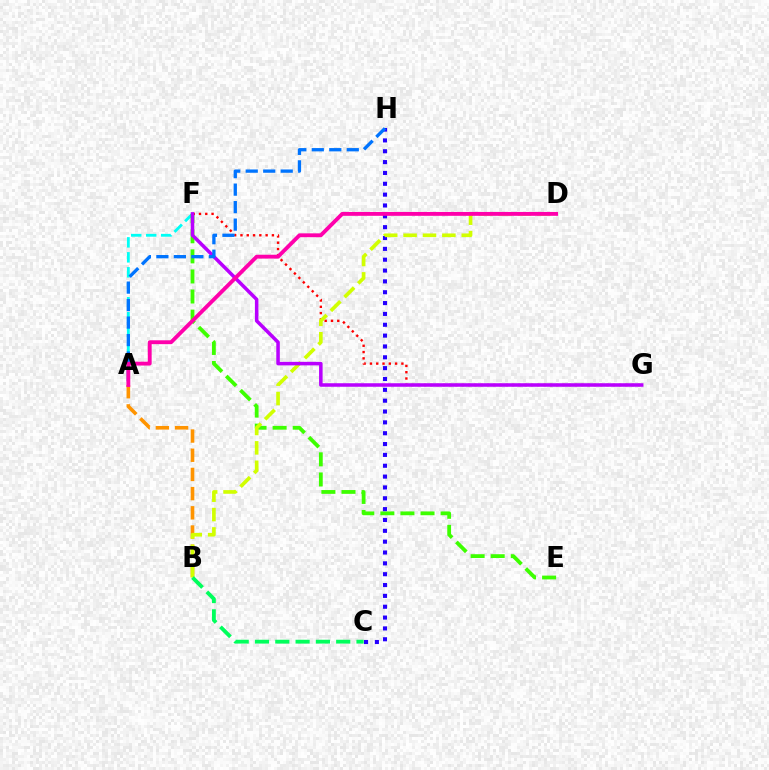{('A', 'F'): [{'color': '#00fff6', 'line_style': 'dashed', 'thickness': 2.03}], ('A', 'B'): [{'color': '#ff9400', 'line_style': 'dashed', 'thickness': 2.61}], ('E', 'F'): [{'color': '#3dff00', 'line_style': 'dashed', 'thickness': 2.73}], ('C', 'H'): [{'color': '#2500ff', 'line_style': 'dotted', 'thickness': 2.95}], ('F', 'G'): [{'color': '#ff0000', 'line_style': 'dotted', 'thickness': 1.71}, {'color': '#b900ff', 'line_style': 'solid', 'thickness': 2.54}], ('B', 'D'): [{'color': '#d1ff00', 'line_style': 'dashed', 'thickness': 2.63}], ('A', 'H'): [{'color': '#0074ff', 'line_style': 'dashed', 'thickness': 2.38}], ('B', 'C'): [{'color': '#00ff5c', 'line_style': 'dashed', 'thickness': 2.76}], ('A', 'D'): [{'color': '#ff00ac', 'line_style': 'solid', 'thickness': 2.78}]}